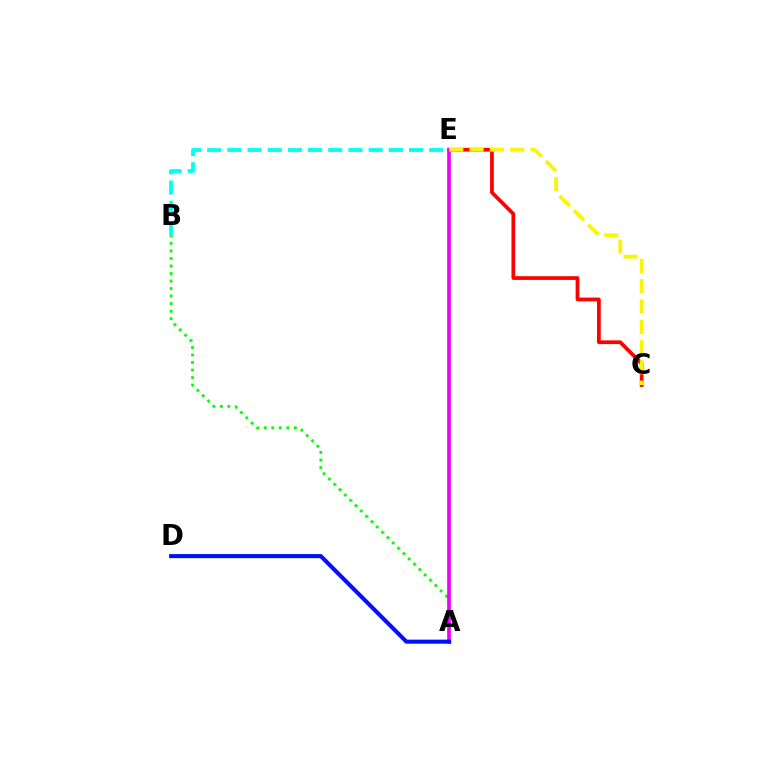{('C', 'E'): [{'color': '#ff0000', 'line_style': 'solid', 'thickness': 2.69}, {'color': '#fcf500', 'line_style': 'dashed', 'thickness': 2.76}], ('A', 'B'): [{'color': '#08ff00', 'line_style': 'dotted', 'thickness': 2.05}], ('A', 'E'): [{'color': '#ee00ff', 'line_style': 'solid', 'thickness': 2.64}], ('B', 'E'): [{'color': '#00fff6', 'line_style': 'dashed', 'thickness': 2.74}], ('A', 'D'): [{'color': '#0010ff', 'line_style': 'solid', 'thickness': 2.93}]}